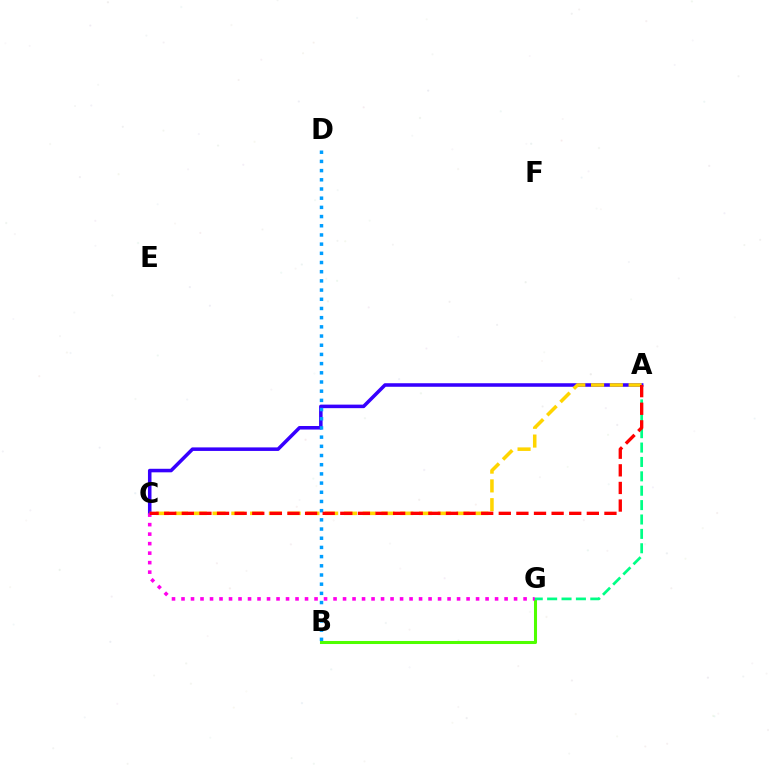{('A', 'C'): [{'color': '#3700ff', 'line_style': 'solid', 'thickness': 2.55}, {'color': '#ffd500', 'line_style': 'dashed', 'thickness': 2.55}, {'color': '#ff0000', 'line_style': 'dashed', 'thickness': 2.39}], ('B', 'D'): [{'color': '#009eff', 'line_style': 'dotted', 'thickness': 2.5}], ('B', 'G'): [{'color': '#4fff00', 'line_style': 'solid', 'thickness': 2.19}], ('A', 'G'): [{'color': '#00ff86', 'line_style': 'dashed', 'thickness': 1.95}], ('C', 'G'): [{'color': '#ff00ed', 'line_style': 'dotted', 'thickness': 2.58}]}